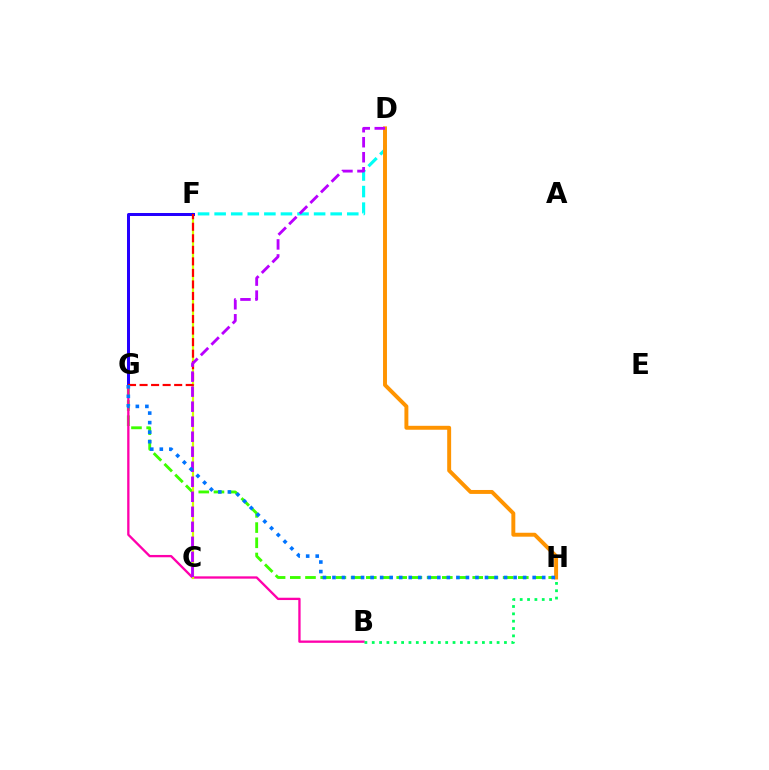{('D', 'F'): [{'color': '#00fff6', 'line_style': 'dashed', 'thickness': 2.25}], ('G', 'H'): [{'color': '#3dff00', 'line_style': 'dashed', 'thickness': 2.07}, {'color': '#0074ff', 'line_style': 'dotted', 'thickness': 2.59}], ('B', 'G'): [{'color': '#ff00ac', 'line_style': 'solid', 'thickness': 1.67}], ('C', 'F'): [{'color': '#d1ff00', 'line_style': 'solid', 'thickness': 1.59}], ('F', 'G'): [{'color': '#2500ff', 'line_style': 'solid', 'thickness': 2.16}, {'color': '#ff0000', 'line_style': 'dashed', 'thickness': 1.57}], ('D', 'H'): [{'color': '#ff9400', 'line_style': 'solid', 'thickness': 2.83}], ('C', 'D'): [{'color': '#b900ff', 'line_style': 'dashed', 'thickness': 2.04}], ('B', 'H'): [{'color': '#00ff5c', 'line_style': 'dotted', 'thickness': 2.0}]}